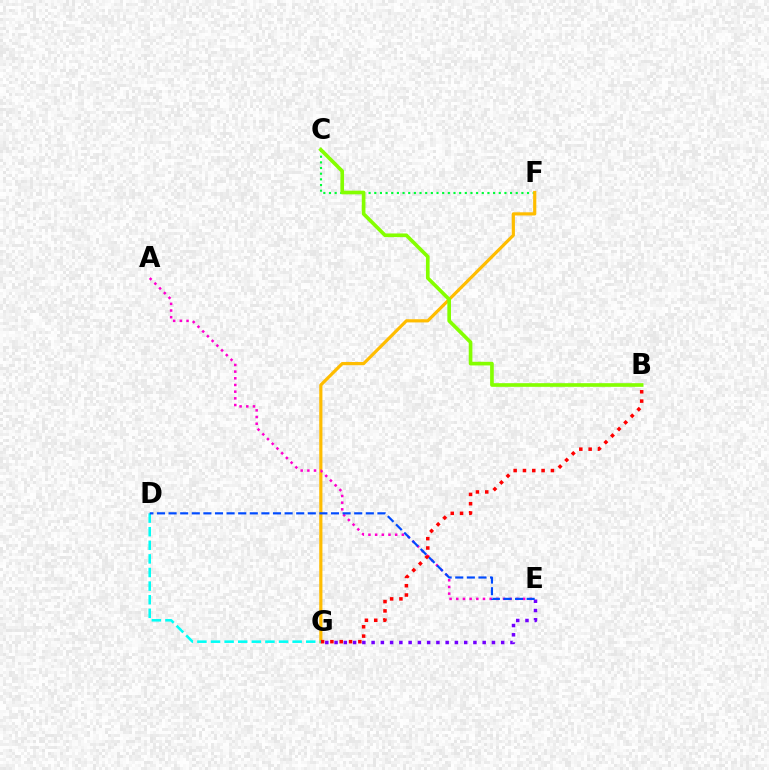{('C', 'F'): [{'color': '#00ff39', 'line_style': 'dotted', 'thickness': 1.54}], ('F', 'G'): [{'color': '#ffbd00', 'line_style': 'solid', 'thickness': 2.29}], ('B', 'C'): [{'color': '#84ff00', 'line_style': 'solid', 'thickness': 2.63}], ('A', 'E'): [{'color': '#ff00cf', 'line_style': 'dotted', 'thickness': 1.81}], ('E', 'G'): [{'color': '#7200ff', 'line_style': 'dotted', 'thickness': 2.52}], ('D', 'G'): [{'color': '#00fff6', 'line_style': 'dashed', 'thickness': 1.85}], ('D', 'E'): [{'color': '#004bff', 'line_style': 'dashed', 'thickness': 1.58}], ('B', 'G'): [{'color': '#ff0000', 'line_style': 'dotted', 'thickness': 2.53}]}